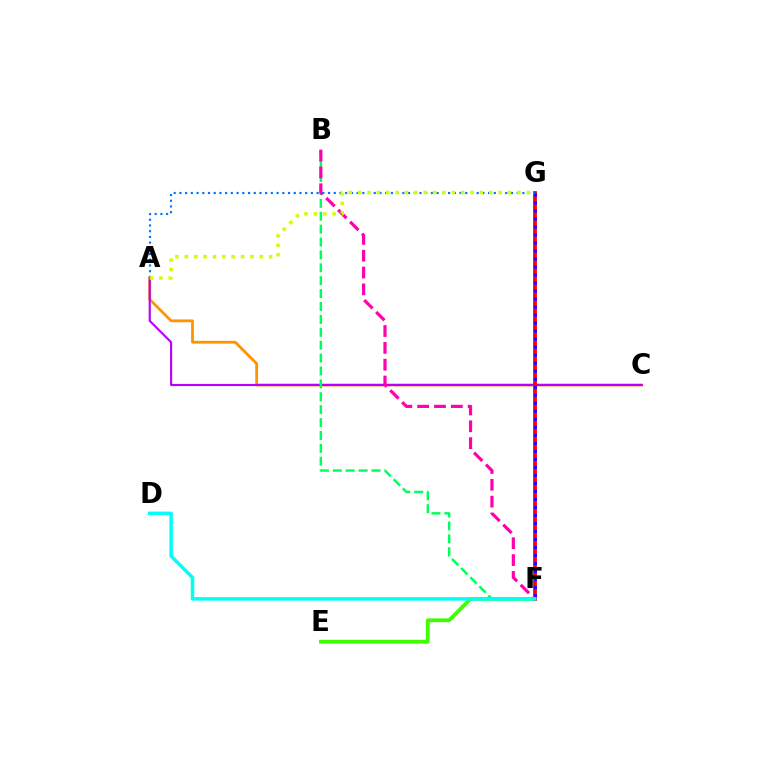{('E', 'F'): [{'color': '#3dff00', 'line_style': 'solid', 'thickness': 2.72}], ('A', 'C'): [{'color': '#ff9400', 'line_style': 'solid', 'thickness': 2.01}, {'color': '#b900ff', 'line_style': 'solid', 'thickness': 1.53}], ('F', 'G'): [{'color': '#ff0000', 'line_style': 'solid', 'thickness': 2.73}, {'color': '#2500ff', 'line_style': 'dotted', 'thickness': 2.18}], ('B', 'F'): [{'color': '#00ff5c', 'line_style': 'dashed', 'thickness': 1.75}, {'color': '#ff00ac', 'line_style': 'dashed', 'thickness': 2.29}], ('A', 'G'): [{'color': '#0074ff', 'line_style': 'dotted', 'thickness': 1.55}, {'color': '#d1ff00', 'line_style': 'dotted', 'thickness': 2.55}], ('D', 'F'): [{'color': '#00fff6', 'line_style': 'solid', 'thickness': 2.51}]}